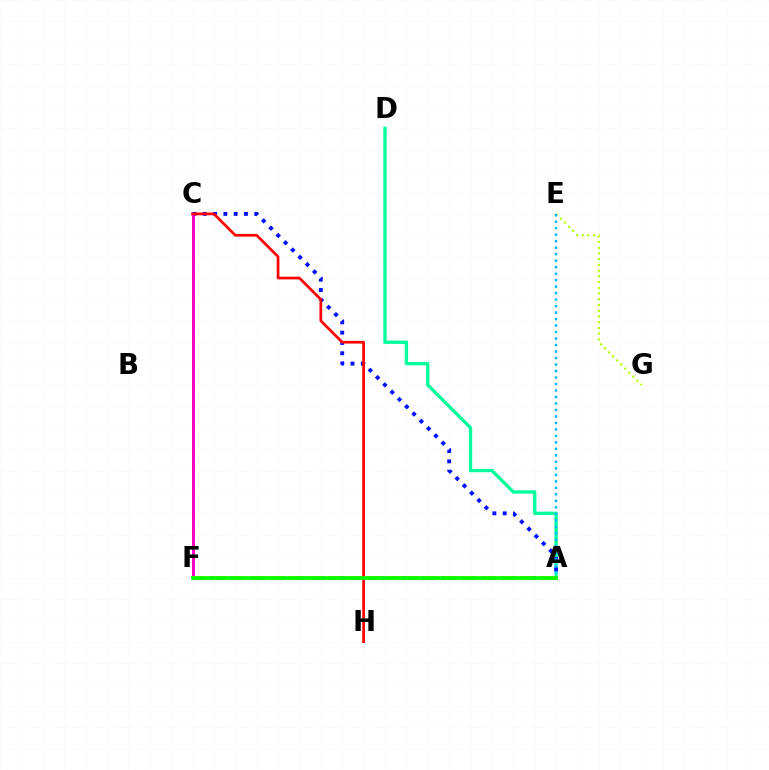{('A', 'F'): [{'color': '#9b00ff', 'line_style': 'dotted', 'thickness': 2.73}, {'color': '#ffa500', 'line_style': 'dashed', 'thickness': 2.62}, {'color': '#08ff00', 'line_style': 'solid', 'thickness': 2.69}], ('A', 'D'): [{'color': '#00ff9d', 'line_style': 'solid', 'thickness': 2.41}], ('A', 'C'): [{'color': '#0010ff', 'line_style': 'dotted', 'thickness': 2.8}], ('E', 'G'): [{'color': '#b3ff00', 'line_style': 'dotted', 'thickness': 1.56}], ('C', 'F'): [{'color': '#ff00bd', 'line_style': 'solid', 'thickness': 2.13}], ('A', 'E'): [{'color': '#00b5ff', 'line_style': 'dotted', 'thickness': 1.76}], ('C', 'H'): [{'color': '#ff0000', 'line_style': 'solid', 'thickness': 1.96}]}